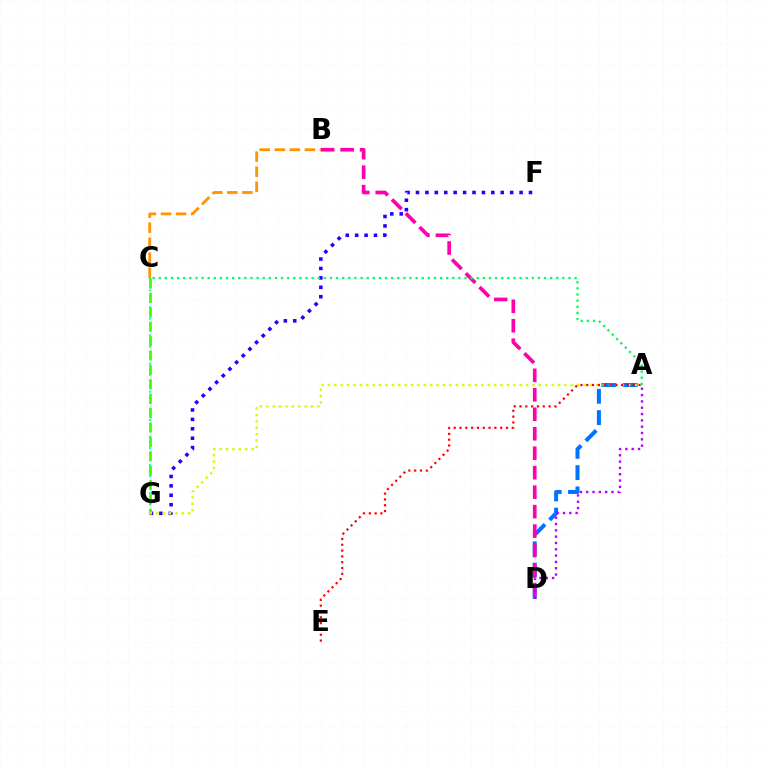{('F', 'G'): [{'color': '#2500ff', 'line_style': 'dotted', 'thickness': 2.56}], ('C', 'G'): [{'color': '#00fff6', 'line_style': 'dotted', 'thickness': 1.53}, {'color': '#3dff00', 'line_style': 'dashed', 'thickness': 1.96}], ('A', 'D'): [{'color': '#0074ff', 'line_style': 'dashed', 'thickness': 2.89}, {'color': '#b900ff', 'line_style': 'dotted', 'thickness': 1.72}], ('A', 'G'): [{'color': '#d1ff00', 'line_style': 'dotted', 'thickness': 1.74}], ('B', 'C'): [{'color': '#ff9400', 'line_style': 'dashed', 'thickness': 2.04}], ('A', 'E'): [{'color': '#ff0000', 'line_style': 'dotted', 'thickness': 1.58}], ('B', 'D'): [{'color': '#ff00ac', 'line_style': 'dashed', 'thickness': 2.65}], ('A', 'C'): [{'color': '#00ff5c', 'line_style': 'dotted', 'thickness': 1.66}]}